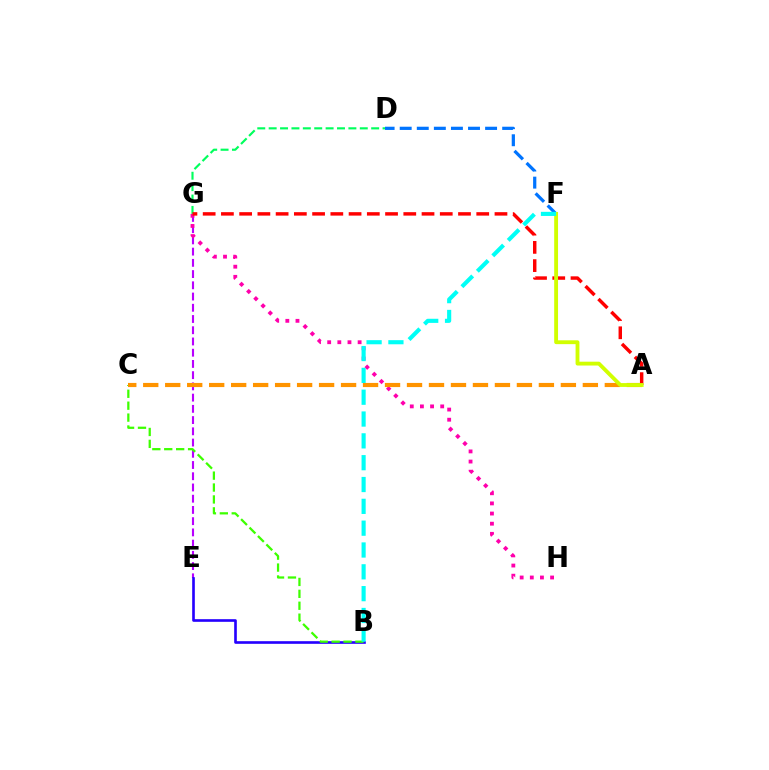{('E', 'G'): [{'color': '#b900ff', 'line_style': 'dashed', 'thickness': 1.53}], ('G', 'H'): [{'color': '#ff00ac', 'line_style': 'dotted', 'thickness': 2.76}], ('D', 'F'): [{'color': '#0074ff', 'line_style': 'dashed', 'thickness': 2.32}], ('B', 'E'): [{'color': '#2500ff', 'line_style': 'solid', 'thickness': 1.9}], ('B', 'C'): [{'color': '#3dff00', 'line_style': 'dashed', 'thickness': 1.62}], ('A', 'C'): [{'color': '#ff9400', 'line_style': 'dashed', 'thickness': 2.99}], ('D', 'G'): [{'color': '#00ff5c', 'line_style': 'dashed', 'thickness': 1.55}], ('A', 'G'): [{'color': '#ff0000', 'line_style': 'dashed', 'thickness': 2.48}], ('A', 'F'): [{'color': '#d1ff00', 'line_style': 'solid', 'thickness': 2.77}], ('B', 'F'): [{'color': '#00fff6', 'line_style': 'dashed', 'thickness': 2.97}]}